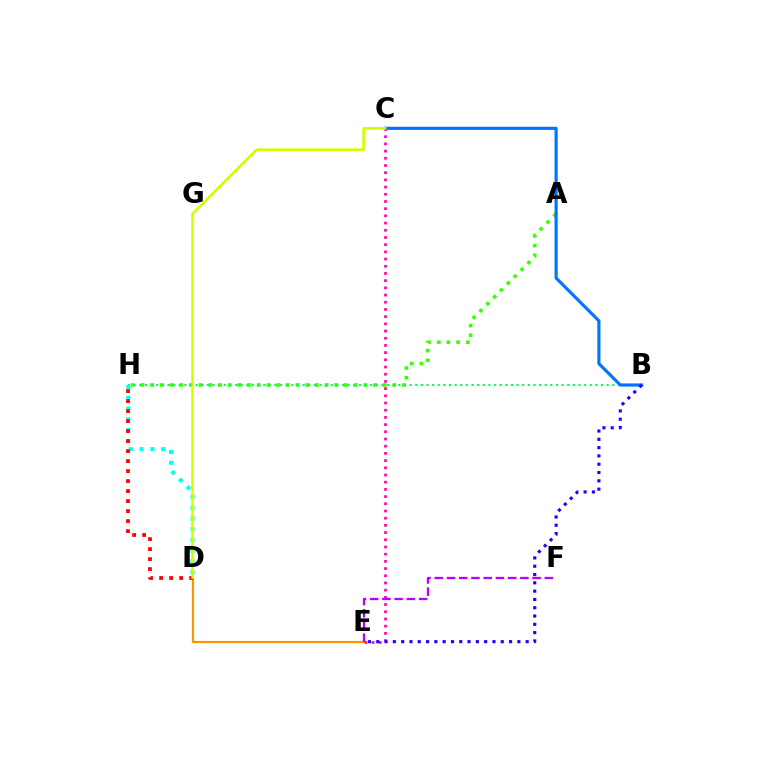{('A', 'H'): [{'color': '#3dff00', 'line_style': 'dotted', 'thickness': 2.63}], ('C', 'E'): [{'color': '#ff00ac', 'line_style': 'dotted', 'thickness': 1.96}], ('B', 'H'): [{'color': '#00ff5c', 'line_style': 'dotted', 'thickness': 1.53}], ('B', 'C'): [{'color': '#0074ff', 'line_style': 'solid', 'thickness': 2.26}], ('D', 'E'): [{'color': '#ff9400', 'line_style': 'solid', 'thickness': 1.56}], ('D', 'H'): [{'color': '#00fff6', 'line_style': 'dotted', 'thickness': 2.93}, {'color': '#ff0000', 'line_style': 'dotted', 'thickness': 2.72}], ('E', 'F'): [{'color': '#b900ff', 'line_style': 'dashed', 'thickness': 1.66}], ('B', 'E'): [{'color': '#2500ff', 'line_style': 'dotted', 'thickness': 2.26}], ('C', 'D'): [{'color': '#d1ff00', 'line_style': 'solid', 'thickness': 1.89}]}